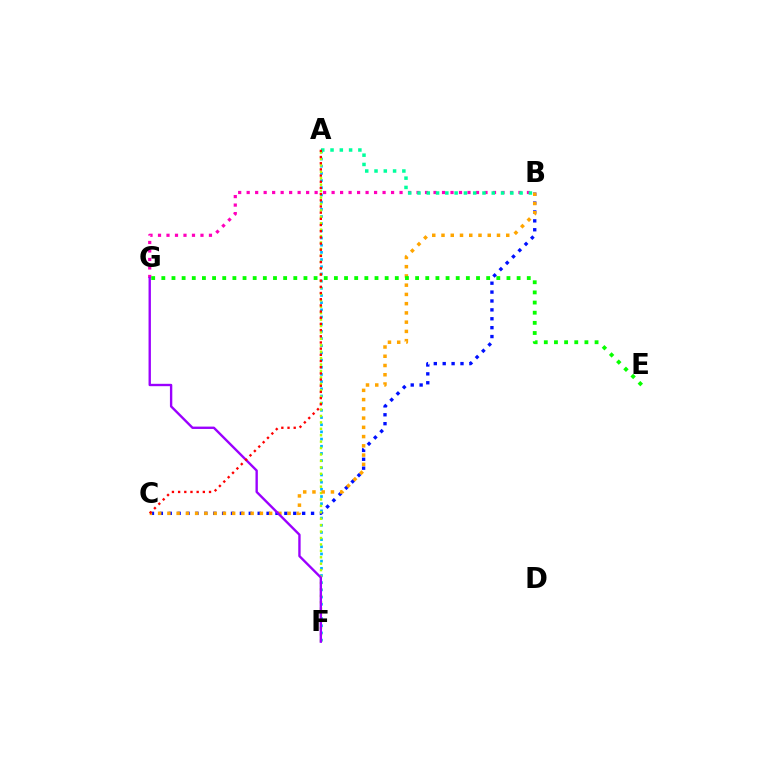{('B', 'C'): [{'color': '#0010ff', 'line_style': 'dotted', 'thickness': 2.42}, {'color': '#ffa500', 'line_style': 'dotted', 'thickness': 2.51}], ('B', 'G'): [{'color': '#ff00bd', 'line_style': 'dotted', 'thickness': 2.31}], ('A', 'F'): [{'color': '#00b5ff', 'line_style': 'dotted', 'thickness': 1.95}, {'color': '#b3ff00', 'line_style': 'dotted', 'thickness': 1.75}], ('A', 'B'): [{'color': '#00ff9d', 'line_style': 'dotted', 'thickness': 2.52}], ('F', 'G'): [{'color': '#9b00ff', 'line_style': 'solid', 'thickness': 1.71}], ('E', 'G'): [{'color': '#08ff00', 'line_style': 'dotted', 'thickness': 2.76}], ('A', 'C'): [{'color': '#ff0000', 'line_style': 'dotted', 'thickness': 1.68}]}